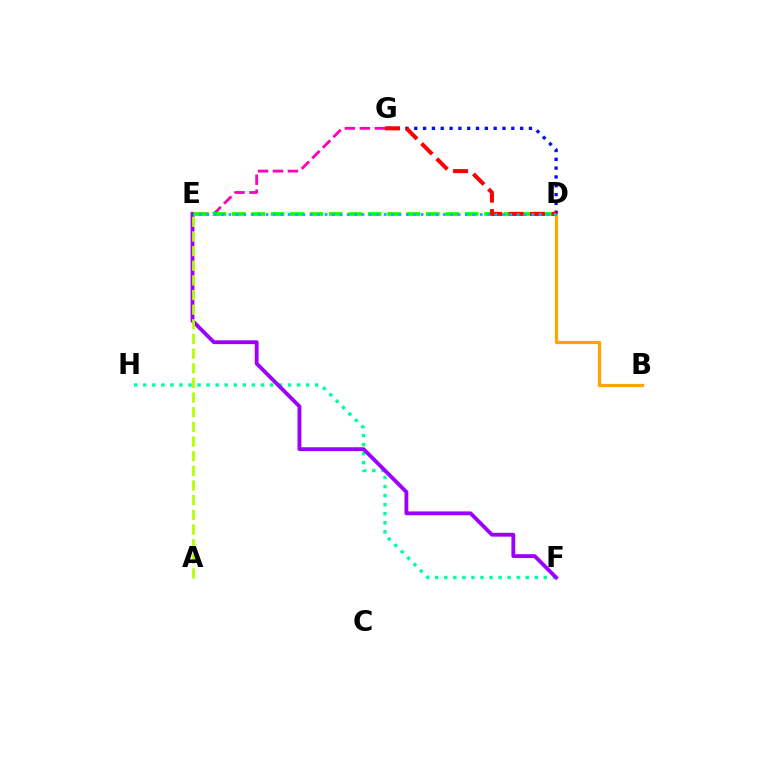{('F', 'H'): [{'color': '#00ff9d', 'line_style': 'dotted', 'thickness': 2.46}], ('E', 'G'): [{'color': '#ff00bd', 'line_style': 'dashed', 'thickness': 2.03}], ('E', 'F'): [{'color': '#9b00ff', 'line_style': 'solid', 'thickness': 2.76}], ('B', 'D'): [{'color': '#ffa500', 'line_style': 'solid', 'thickness': 2.31}], ('D', 'E'): [{'color': '#08ff00', 'line_style': 'dashed', 'thickness': 2.64}, {'color': '#00b5ff', 'line_style': 'dotted', 'thickness': 2.01}], ('D', 'G'): [{'color': '#0010ff', 'line_style': 'dotted', 'thickness': 2.4}, {'color': '#ff0000', 'line_style': 'dashed', 'thickness': 2.91}], ('A', 'E'): [{'color': '#b3ff00', 'line_style': 'dashed', 'thickness': 1.99}]}